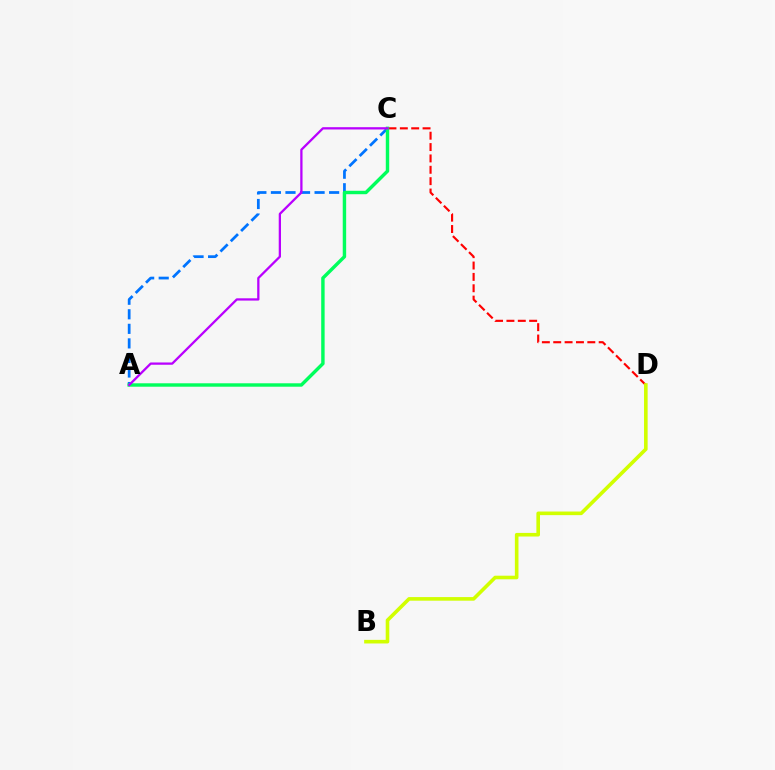{('C', 'D'): [{'color': '#ff0000', 'line_style': 'dashed', 'thickness': 1.54}], ('A', 'C'): [{'color': '#0074ff', 'line_style': 'dashed', 'thickness': 1.98}, {'color': '#00ff5c', 'line_style': 'solid', 'thickness': 2.46}, {'color': '#b900ff', 'line_style': 'solid', 'thickness': 1.64}], ('B', 'D'): [{'color': '#d1ff00', 'line_style': 'solid', 'thickness': 2.6}]}